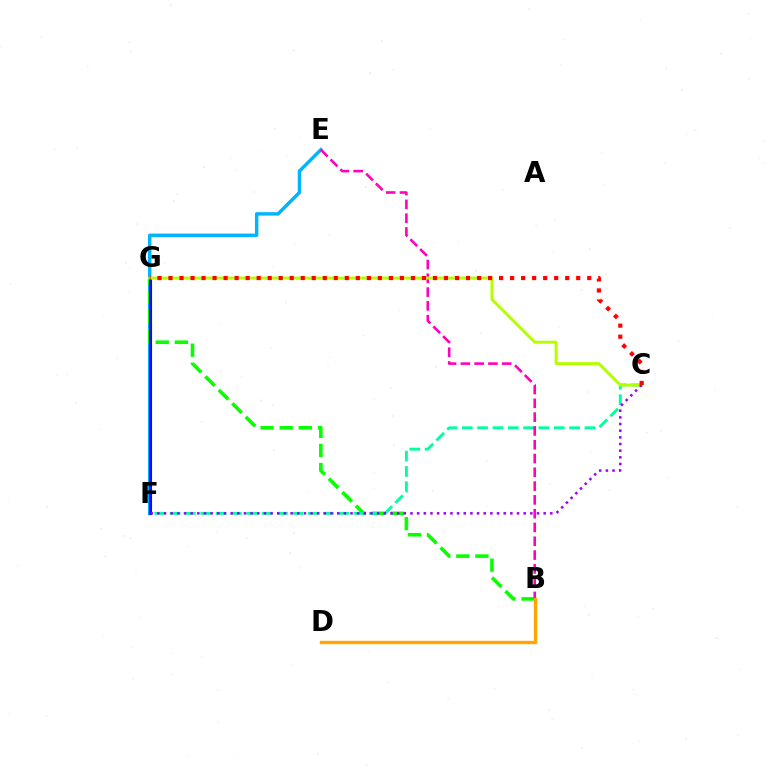{('E', 'F'): [{'color': '#00b5ff', 'line_style': 'solid', 'thickness': 2.47}], ('B', 'G'): [{'color': '#08ff00', 'line_style': 'dashed', 'thickness': 2.59}], ('F', 'G'): [{'color': '#0010ff', 'line_style': 'solid', 'thickness': 2.23}], ('C', 'F'): [{'color': '#00ff9d', 'line_style': 'dashed', 'thickness': 2.08}, {'color': '#9b00ff', 'line_style': 'dotted', 'thickness': 1.81}], ('B', 'E'): [{'color': '#ff00bd', 'line_style': 'dashed', 'thickness': 1.87}], ('C', 'G'): [{'color': '#b3ff00', 'line_style': 'solid', 'thickness': 2.13}, {'color': '#ff0000', 'line_style': 'dotted', 'thickness': 2.99}], ('B', 'D'): [{'color': '#ffa500', 'line_style': 'solid', 'thickness': 2.44}]}